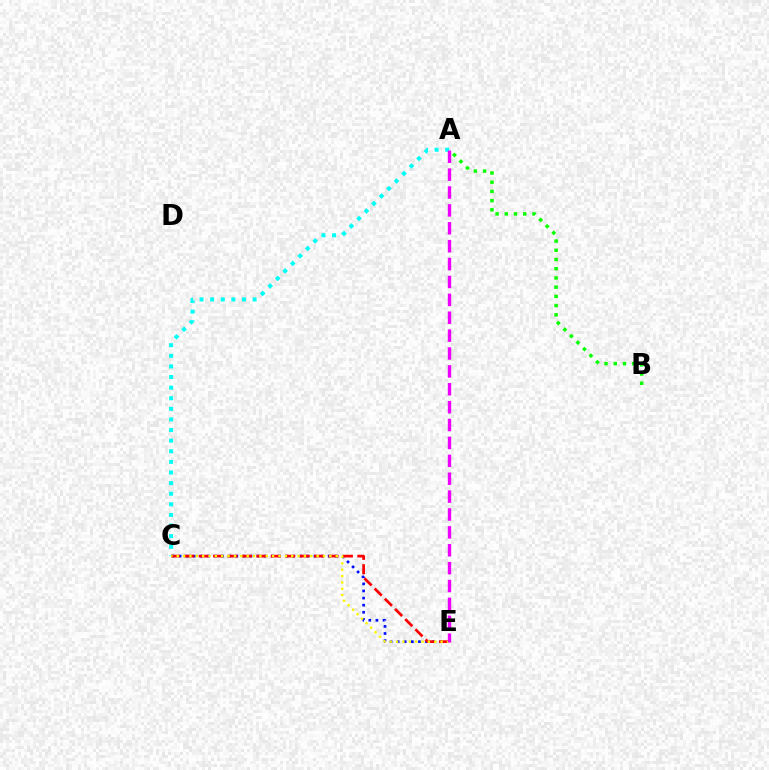{('C', 'E'): [{'color': '#0010ff', 'line_style': 'dotted', 'thickness': 1.93}, {'color': '#ff0000', 'line_style': 'dashed', 'thickness': 1.96}, {'color': '#fcf500', 'line_style': 'dotted', 'thickness': 1.73}], ('A', 'C'): [{'color': '#00fff6', 'line_style': 'dotted', 'thickness': 2.88}], ('A', 'B'): [{'color': '#08ff00', 'line_style': 'dotted', 'thickness': 2.5}], ('A', 'E'): [{'color': '#ee00ff', 'line_style': 'dashed', 'thickness': 2.43}]}